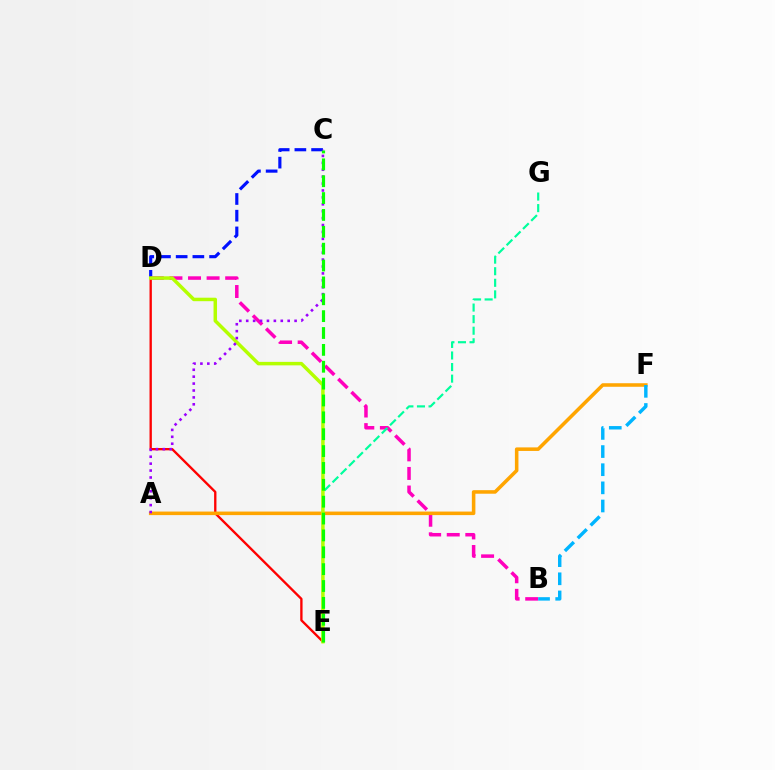{('C', 'D'): [{'color': '#0010ff', 'line_style': 'dashed', 'thickness': 2.27}], ('B', 'D'): [{'color': '#ff00bd', 'line_style': 'dashed', 'thickness': 2.52}], ('E', 'G'): [{'color': '#00ff9d', 'line_style': 'dashed', 'thickness': 1.57}], ('D', 'E'): [{'color': '#ff0000', 'line_style': 'solid', 'thickness': 1.68}, {'color': '#b3ff00', 'line_style': 'solid', 'thickness': 2.51}], ('A', 'F'): [{'color': '#ffa500', 'line_style': 'solid', 'thickness': 2.55}], ('A', 'C'): [{'color': '#9b00ff', 'line_style': 'dotted', 'thickness': 1.88}], ('C', 'E'): [{'color': '#08ff00', 'line_style': 'dashed', 'thickness': 2.29}], ('B', 'F'): [{'color': '#00b5ff', 'line_style': 'dashed', 'thickness': 2.46}]}